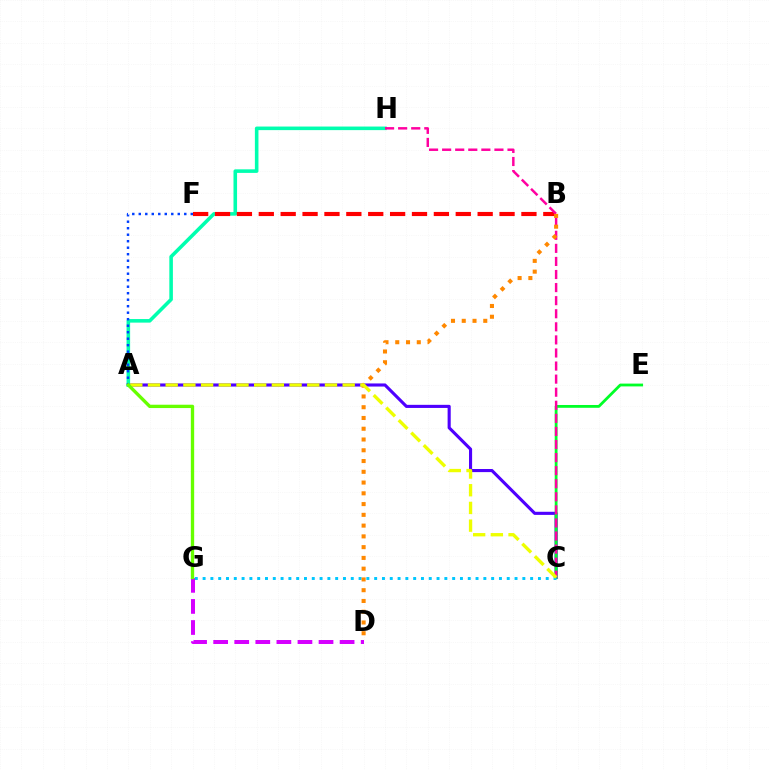{('D', 'G'): [{'color': '#d600ff', 'line_style': 'dashed', 'thickness': 2.86}], ('A', 'C'): [{'color': '#4f00ff', 'line_style': 'solid', 'thickness': 2.24}, {'color': '#eeff00', 'line_style': 'dashed', 'thickness': 2.4}], ('A', 'H'): [{'color': '#00ffaf', 'line_style': 'solid', 'thickness': 2.57}], ('B', 'F'): [{'color': '#ff0000', 'line_style': 'dashed', 'thickness': 2.97}], ('C', 'E'): [{'color': '#00ff27', 'line_style': 'solid', 'thickness': 2.02}], ('C', 'G'): [{'color': '#00c7ff', 'line_style': 'dotted', 'thickness': 2.12}], ('C', 'H'): [{'color': '#ff00a0', 'line_style': 'dashed', 'thickness': 1.78}], ('B', 'D'): [{'color': '#ff8800', 'line_style': 'dotted', 'thickness': 2.92}], ('A', 'F'): [{'color': '#003fff', 'line_style': 'dotted', 'thickness': 1.77}], ('A', 'G'): [{'color': '#66ff00', 'line_style': 'solid', 'thickness': 2.4}]}